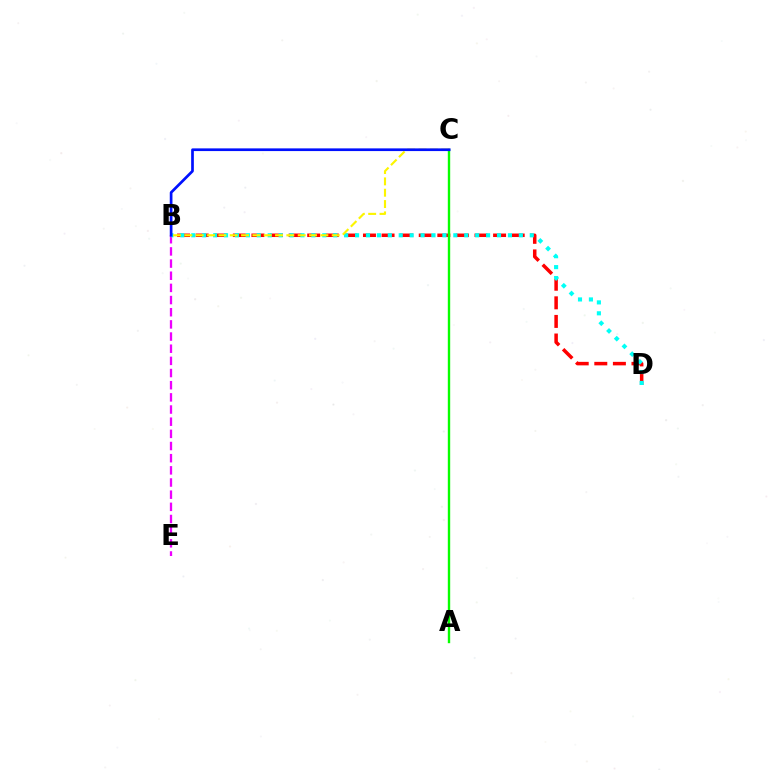{('B', 'D'): [{'color': '#ff0000', 'line_style': 'dashed', 'thickness': 2.53}, {'color': '#00fff6', 'line_style': 'dotted', 'thickness': 2.97}], ('B', 'E'): [{'color': '#ee00ff', 'line_style': 'dashed', 'thickness': 1.65}], ('A', 'C'): [{'color': '#08ff00', 'line_style': 'solid', 'thickness': 1.72}], ('B', 'C'): [{'color': '#fcf500', 'line_style': 'dashed', 'thickness': 1.54}, {'color': '#0010ff', 'line_style': 'solid', 'thickness': 1.94}]}